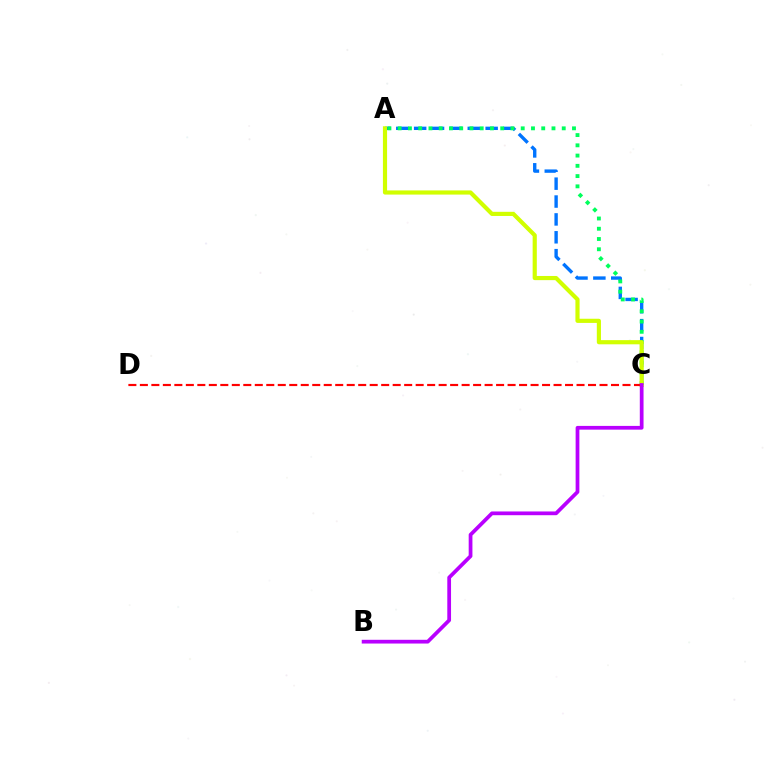{('A', 'C'): [{'color': '#0074ff', 'line_style': 'dashed', 'thickness': 2.43}, {'color': '#00ff5c', 'line_style': 'dotted', 'thickness': 2.79}, {'color': '#d1ff00', 'line_style': 'solid', 'thickness': 3.0}], ('C', 'D'): [{'color': '#ff0000', 'line_style': 'dashed', 'thickness': 1.56}], ('B', 'C'): [{'color': '#b900ff', 'line_style': 'solid', 'thickness': 2.69}]}